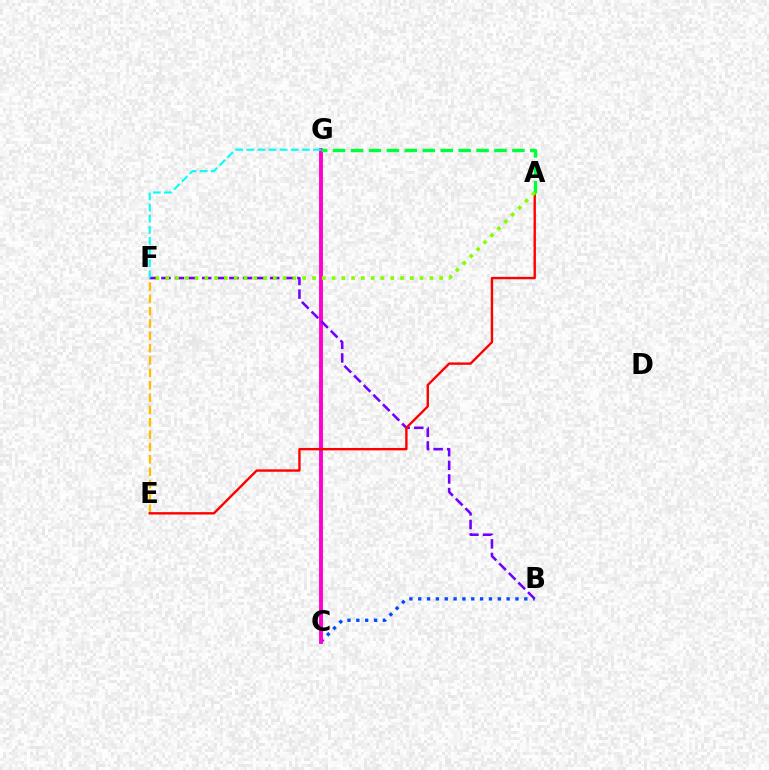{('B', 'C'): [{'color': '#004bff', 'line_style': 'dotted', 'thickness': 2.4}], ('C', 'G'): [{'color': '#ff00cf', 'line_style': 'solid', 'thickness': 2.8}], ('E', 'F'): [{'color': '#ffbd00', 'line_style': 'dashed', 'thickness': 1.68}], ('B', 'F'): [{'color': '#7200ff', 'line_style': 'dashed', 'thickness': 1.85}], ('F', 'G'): [{'color': '#00fff6', 'line_style': 'dashed', 'thickness': 1.51}], ('A', 'E'): [{'color': '#ff0000', 'line_style': 'solid', 'thickness': 1.71}], ('A', 'G'): [{'color': '#00ff39', 'line_style': 'dashed', 'thickness': 2.44}], ('A', 'F'): [{'color': '#84ff00', 'line_style': 'dotted', 'thickness': 2.66}]}